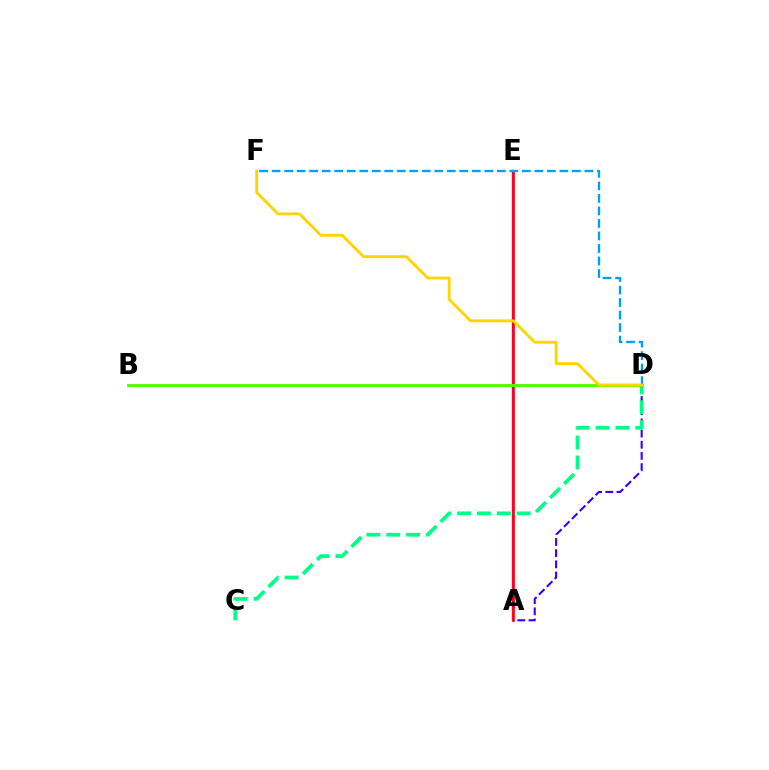{('A', 'D'): [{'color': '#3700ff', 'line_style': 'dashed', 'thickness': 1.52}], ('A', 'E'): [{'color': '#ff00ed', 'line_style': 'solid', 'thickness': 1.71}, {'color': '#ff0000', 'line_style': 'solid', 'thickness': 1.87}], ('B', 'D'): [{'color': '#4fff00', 'line_style': 'solid', 'thickness': 2.09}], ('C', 'D'): [{'color': '#00ff86', 'line_style': 'dashed', 'thickness': 2.7}], ('D', 'F'): [{'color': '#009eff', 'line_style': 'dashed', 'thickness': 1.7}, {'color': '#ffd500', 'line_style': 'solid', 'thickness': 2.07}]}